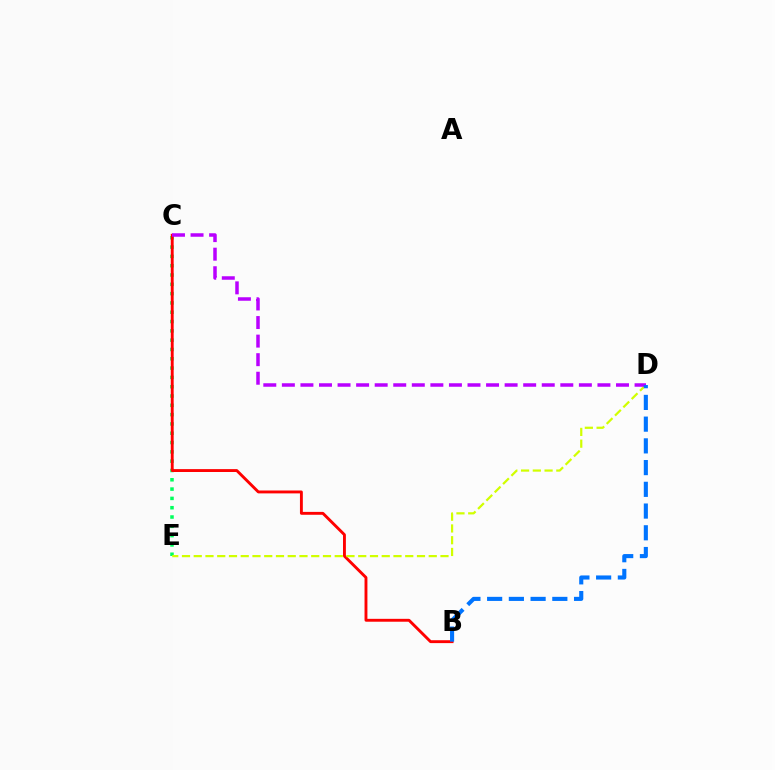{('C', 'E'): [{'color': '#00ff5c', 'line_style': 'dotted', 'thickness': 2.53}], ('B', 'C'): [{'color': '#ff0000', 'line_style': 'solid', 'thickness': 2.08}], ('D', 'E'): [{'color': '#d1ff00', 'line_style': 'dashed', 'thickness': 1.6}], ('C', 'D'): [{'color': '#b900ff', 'line_style': 'dashed', 'thickness': 2.52}], ('B', 'D'): [{'color': '#0074ff', 'line_style': 'dashed', 'thickness': 2.95}]}